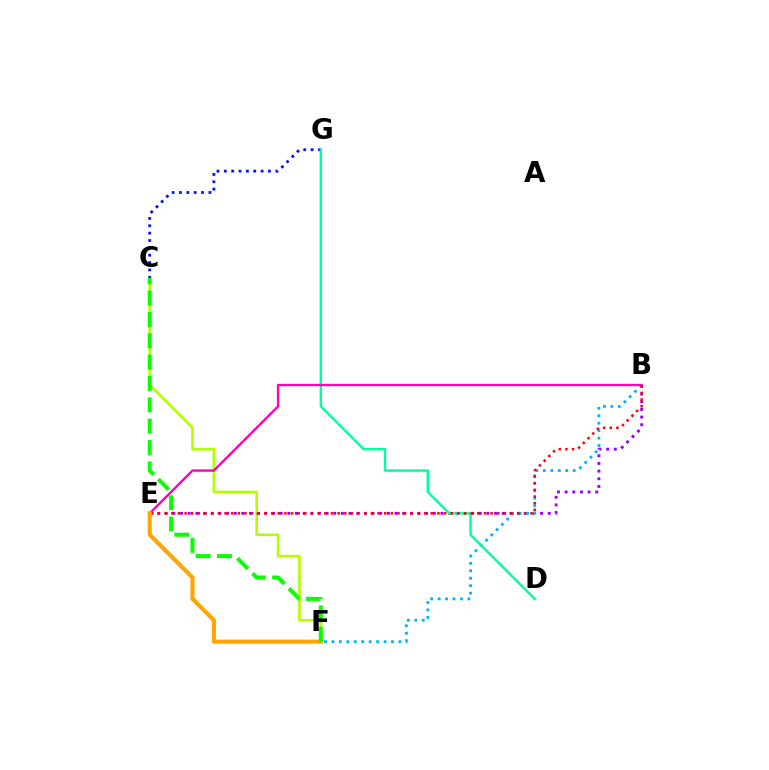{('C', 'F'): [{'color': '#b3ff00', 'line_style': 'solid', 'thickness': 1.91}, {'color': '#08ff00', 'line_style': 'dashed', 'thickness': 2.9}], ('B', 'E'): [{'color': '#9b00ff', 'line_style': 'dotted', 'thickness': 2.08}, {'color': '#ff00bd', 'line_style': 'solid', 'thickness': 1.7}, {'color': '#ff0000', 'line_style': 'dotted', 'thickness': 1.81}], ('B', 'F'): [{'color': '#00b5ff', 'line_style': 'dotted', 'thickness': 2.02}], ('C', 'G'): [{'color': '#0010ff', 'line_style': 'dotted', 'thickness': 2.0}], ('D', 'G'): [{'color': '#00ff9d', 'line_style': 'solid', 'thickness': 1.75}], ('E', 'F'): [{'color': '#ffa500', 'line_style': 'solid', 'thickness': 2.96}]}